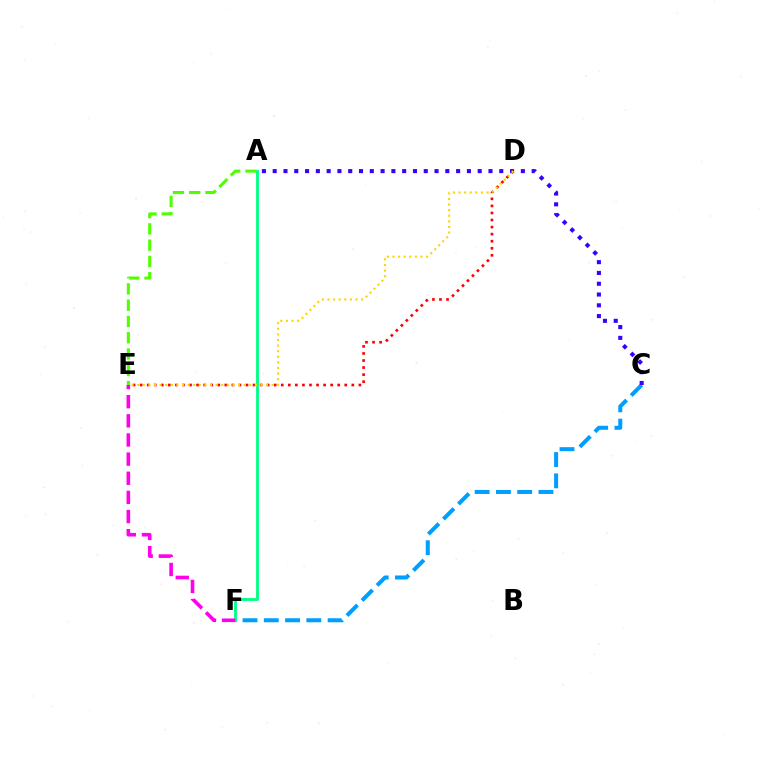{('A', 'E'): [{'color': '#4fff00', 'line_style': 'dashed', 'thickness': 2.21}], ('C', 'F'): [{'color': '#009eff', 'line_style': 'dashed', 'thickness': 2.89}], ('A', 'F'): [{'color': '#00ff86', 'line_style': 'solid', 'thickness': 2.04}], ('A', 'C'): [{'color': '#3700ff', 'line_style': 'dotted', 'thickness': 2.93}], ('D', 'E'): [{'color': '#ff0000', 'line_style': 'dotted', 'thickness': 1.92}, {'color': '#ffd500', 'line_style': 'dotted', 'thickness': 1.52}], ('E', 'F'): [{'color': '#ff00ed', 'line_style': 'dashed', 'thickness': 2.6}]}